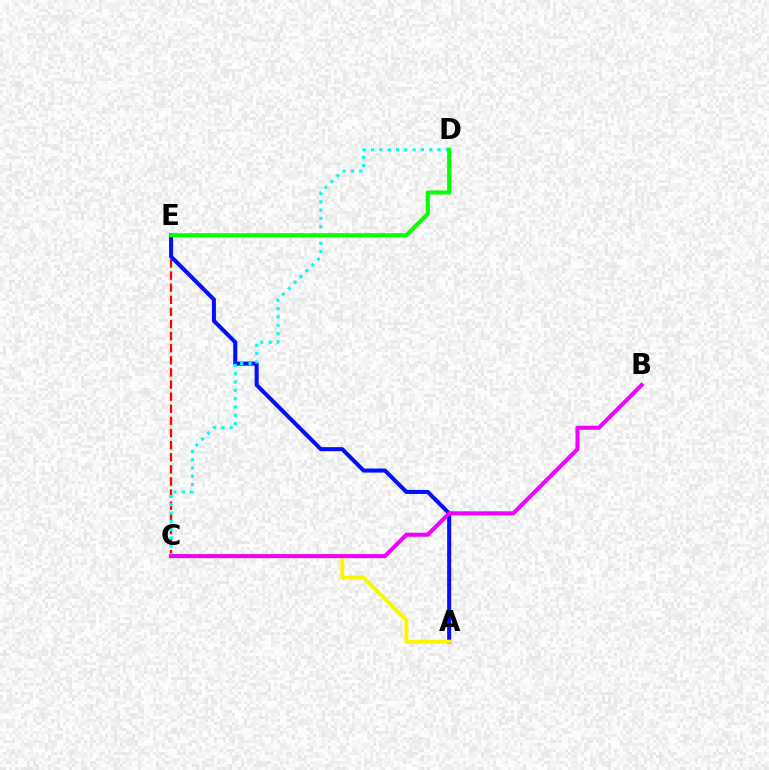{('C', 'E'): [{'color': '#ff0000', 'line_style': 'dashed', 'thickness': 1.65}], ('A', 'E'): [{'color': '#0010ff', 'line_style': 'solid', 'thickness': 2.92}], ('C', 'D'): [{'color': '#00fff6', 'line_style': 'dotted', 'thickness': 2.26}], ('D', 'E'): [{'color': '#08ff00', 'line_style': 'solid', 'thickness': 2.95}], ('A', 'C'): [{'color': '#fcf500', 'line_style': 'solid', 'thickness': 2.86}], ('B', 'C'): [{'color': '#ee00ff', 'line_style': 'solid', 'thickness': 2.91}]}